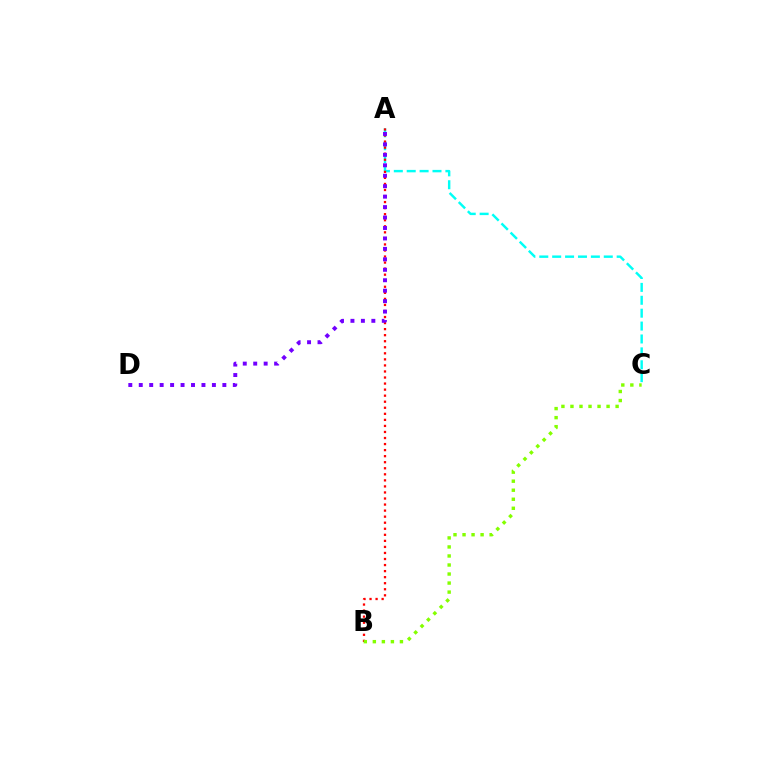{('A', 'C'): [{'color': '#00fff6', 'line_style': 'dashed', 'thickness': 1.75}], ('A', 'B'): [{'color': '#ff0000', 'line_style': 'dotted', 'thickness': 1.64}], ('A', 'D'): [{'color': '#7200ff', 'line_style': 'dotted', 'thickness': 2.84}], ('B', 'C'): [{'color': '#84ff00', 'line_style': 'dotted', 'thickness': 2.45}]}